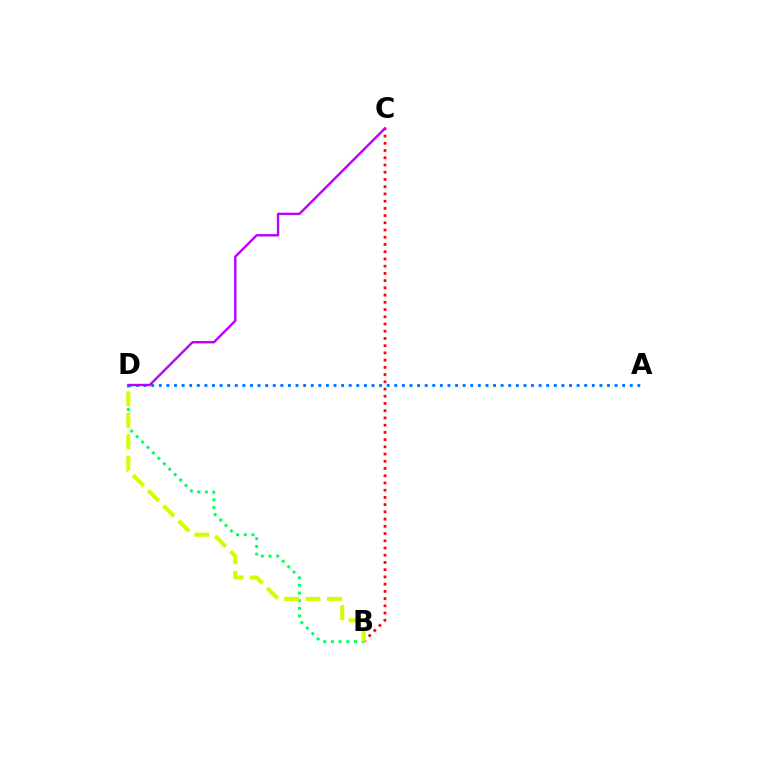{('B', 'C'): [{'color': '#ff0000', 'line_style': 'dotted', 'thickness': 1.96}], ('B', 'D'): [{'color': '#00ff5c', 'line_style': 'dotted', 'thickness': 2.09}, {'color': '#d1ff00', 'line_style': 'dashed', 'thickness': 2.92}], ('A', 'D'): [{'color': '#0074ff', 'line_style': 'dotted', 'thickness': 2.06}], ('C', 'D'): [{'color': '#b900ff', 'line_style': 'solid', 'thickness': 1.72}]}